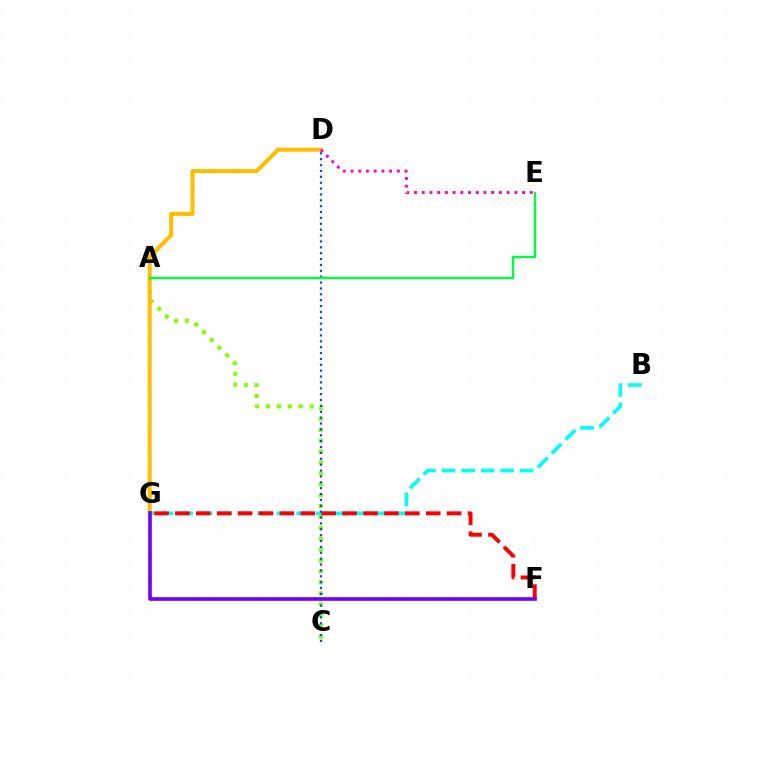{('B', 'G'): [{'color': '#00fff6', 'line_style': 'dashed', 'thickness': 2.65}], ('A', 'C'): [{'color': '#84ff00', 'line_style': 'dotted', 'thickness': 2.96}], ('D', 'G'): [{'color': '#ffbd00', 'line_style': 'solid', 'thickness': 2.92}], ('C', 'D'): [{'color': '#004bff', 'line_style': 'dotted', 'thickness': 1.6}], ('A', 'E'): [{'color': '#00ff39', 'line_style': 'solid', 'thickness': 1.72}], ('F', 'G'): [{'color': '#ff0000', 'line_style': 'dashed', 'thickness': 2.84}, {'color': '#7200ff', 'line_style': 'solid', 'thickness': 2.63}], ('D', 'E'): [{'color': '#ff00cf', 'line_style': 'dotted', 'thickness': 2.1}]}